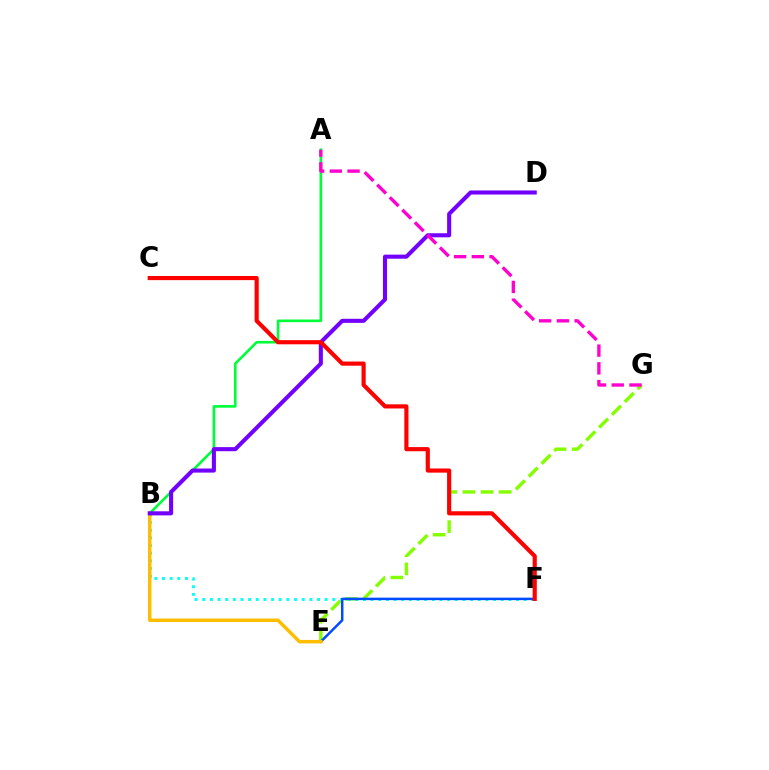{('A', 'B'): [{'color': '#00ff39', 'line_style': 'solid', 'thickness': 1.89}], ('E', 'G'): [{'color': '#84ff00', 'line_style': 'dashed', 'thickness': 2.46}], ('B', 'F'): [{'color': '#00fff6', 'line_style': 'dotted', 'thickness': 2.08}], ('E', 'F'): [{'color': '#004bff', 'line_style': 'solid', 'thickness': 1.79}], ('B', 'E'): [{'color': '#ffbd00', 'line_style': 'solid', 'thickness': 2.49}], ('B', 'D'): [{'color': '#7200ff', 'line_style': 'solid', 'thickness': 2.94}], ('C', 'F'): [{'color': '#ff0000', 'line_style': 'solid', 'thickness': 2.99}], ('A', 'G'): [{'color': '#ff00cf', 'line_style': 'dashed', 'thickness': 2.41}]}